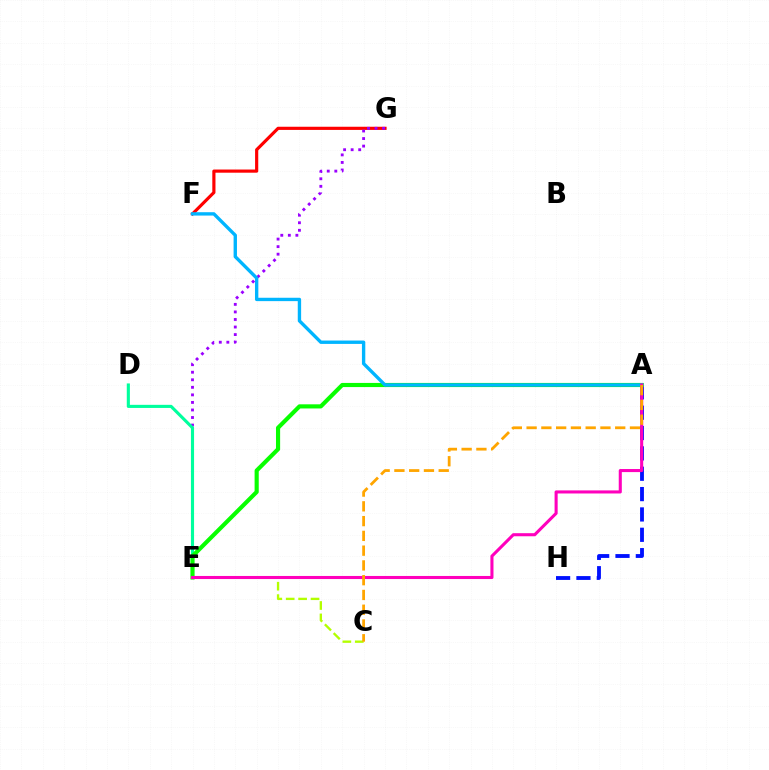{('C', 'E'): [{'color': '#b3ff00', 'line_style': 'dashed', 'thickness': 1.69}], ('F', 'G'): [{'color': '#ff0000', 'line_style': 'solid', 'thickness': 2.28}], ('A', 'H'): [{'color': '#0010ff', 'line_style': 'dashed', 'thickness': 2.76}], ('E', 'G'): [{'color': '#9b00ff', 'line_style': 'dotted', 'thickness': 2.05}], ('D', 'E'): [{'color': '#00ff9d', 'line_style': 'solid', 'thickness': 2.24}], ('A', 'E'): [{'color': '#08ff00', 'line_style': 'solid', 'thickness': 2.98}, {'color': '#ff00bd', 'line_style': 'solid', 'thickness': 2.21}], ('A', 'F'): [{'color': '#00b5ff', 'line_style': 'solid', 'thickness': 2.42}], ('A', 'C'): [{'color': '#ffa500', 'line_style': 'dashed', 'thickness': 2.01}]}